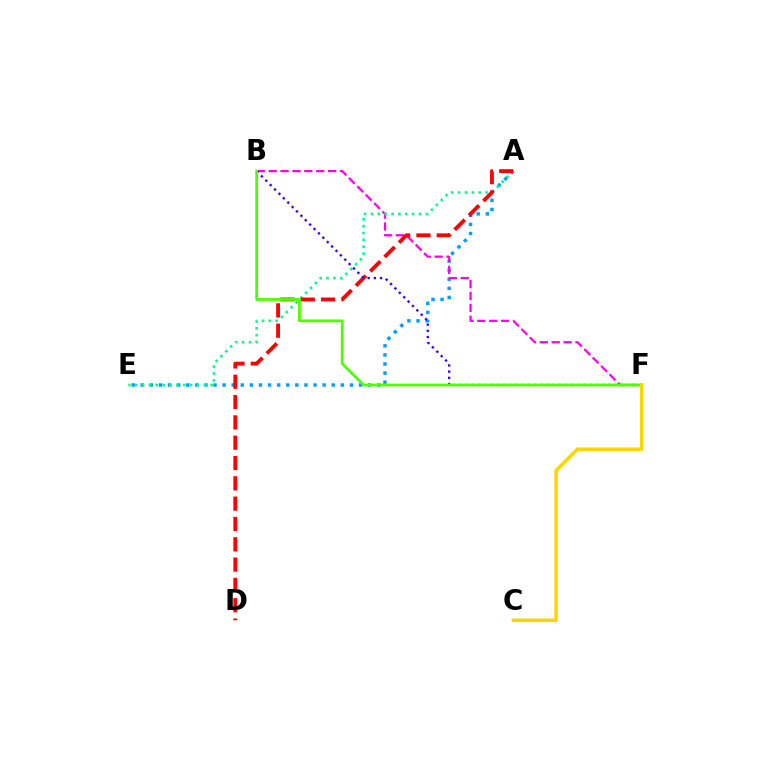{('A', 'E'): [{'color': '#009eff', 'line_style': 'dotted', 'thickness': 2.47}, {'color': '#00ff86', 'line_style': 'dotted', 'thickness': 1.86}], ('B', 'F'): [{'color': '#ff00ed', 'line_style': 'dashed', 'thickness': 1.61}, {'color': '#3700ff', 'line_style': 'dotted', 'thickness': 1.69}, {'color': '#4fff00', 'line_style': 'solid', 'thickness': 2.0}], ('A', 'D'): [{'color': '#ff0000', 'line_style': 'dashed', 'thickness': 2.76}], ('C', 'F'): [{'color': '#ffd500', 'line_style': 'solid', 'thickness': 2.51}]}